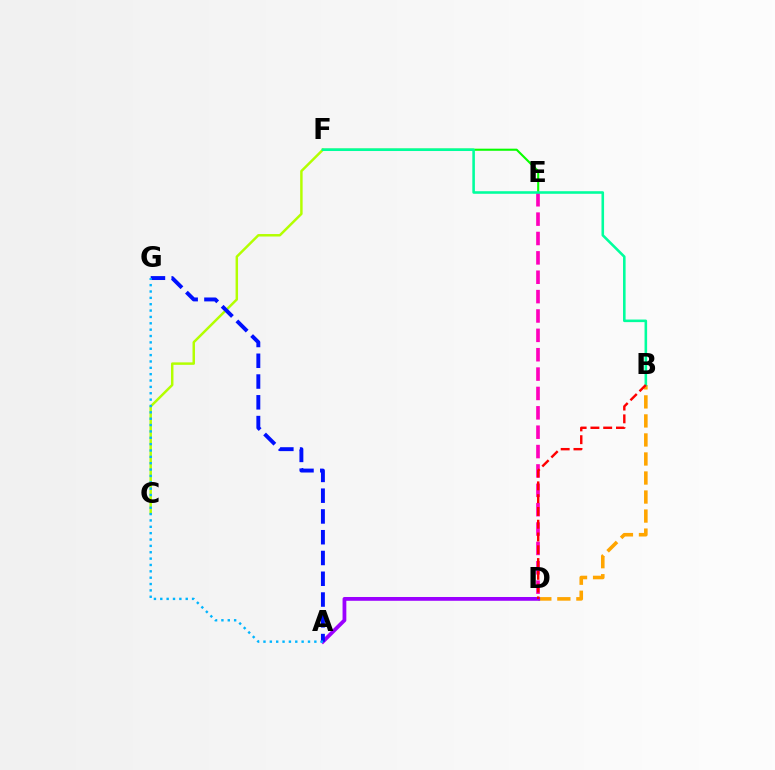{('E', 'F'): [{'color': '#08ff00', 'line_style': 'solid', 'thickness': 1.51}], ('C', 'F'): [{'color': '#b3ff00', 'line_style': 'solid', 'thickness': 1.78}], ('B', 'D'): [{'color': '#ffa500', 'line_style': 'dashed', 'thickness': 2.58}, {'color': '#ff0000', 'line_style': 'dashed', 'thickness': 1.74}], ('D', 'E'): [{'color': '#ff00bd', 'line_style': 'dashed', 'thickness': 2.63}], ('B', 'F'): [{'color': '#00ff9d', 'line_style': 'solid', 'thickness': 1.86}], ('A', 'D'): [{'color': '#9b00ff', 'line_style': 'solid', 'thickness': 2.72}], ('A', 'G'): [{'color': '#0010ff', 'line_style': 'dashed', 'thickness': 2.82}, {'color': '#00b5ff', 'line_style': 'dotted', 'thickness': 1.73}]}